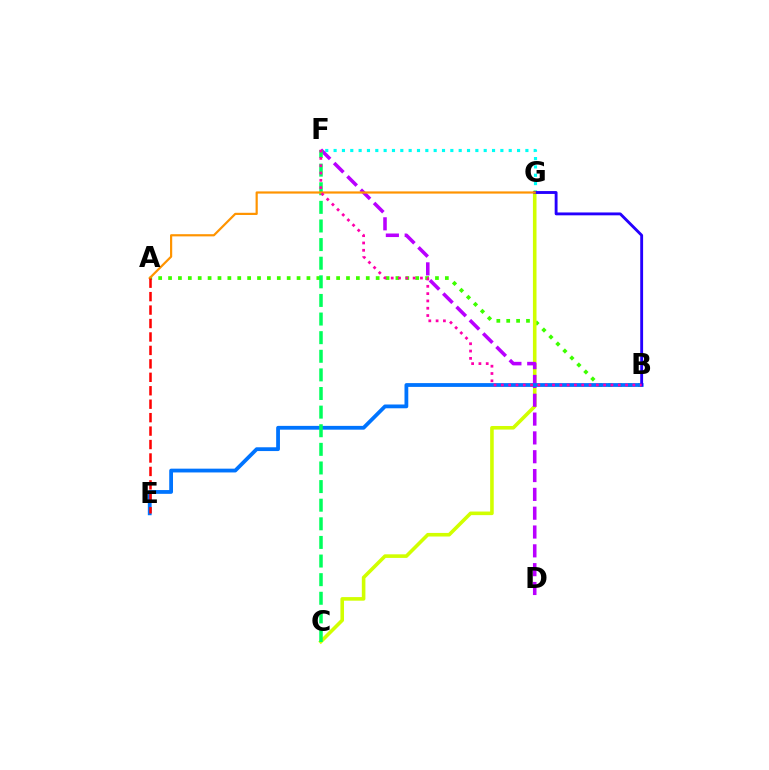{('A', 'B'): [{'color': '#3dff00', 'line_style': 'dotted', 'thickness': 2.69}], ('F', 'G'): [{'color': '#00fff6', 'line_style': 'dotted', 'thickness': 2.27}], ('C', 'G'): [{'color': '#d1ff00', 'line_style': 'solid', 'thickness': 2.58}], ('D', 'F'): [{'color': '#b900ff', 'line_style': 'dashed', 'thickness': 2.56}], ('B', 'E'): [{'color': '#0074ff', 'line_style': 'solid', 'thickness': 2.73}], ('C', 'F'): [{'color': '#00ff5c', 'line_style': 'dashed', 'thickness': 2.53}], ('B', 'G'): [{'color': '#2500ff', 'line_style': 'solid', 'thickness': 2.06}], ('A', 'G'): [{'color': '#ff9400', 'line_style': 'solid', 'thickness': 1.58}], ('B', 'F'): [{'color': '#ff00ac', 'line_style': 'dotted', 'thickness': 1.99}], ('A', 'E'): [{'color': '#ff0000', 'line_style': 'dashed', 'thickness': 1.83}]}